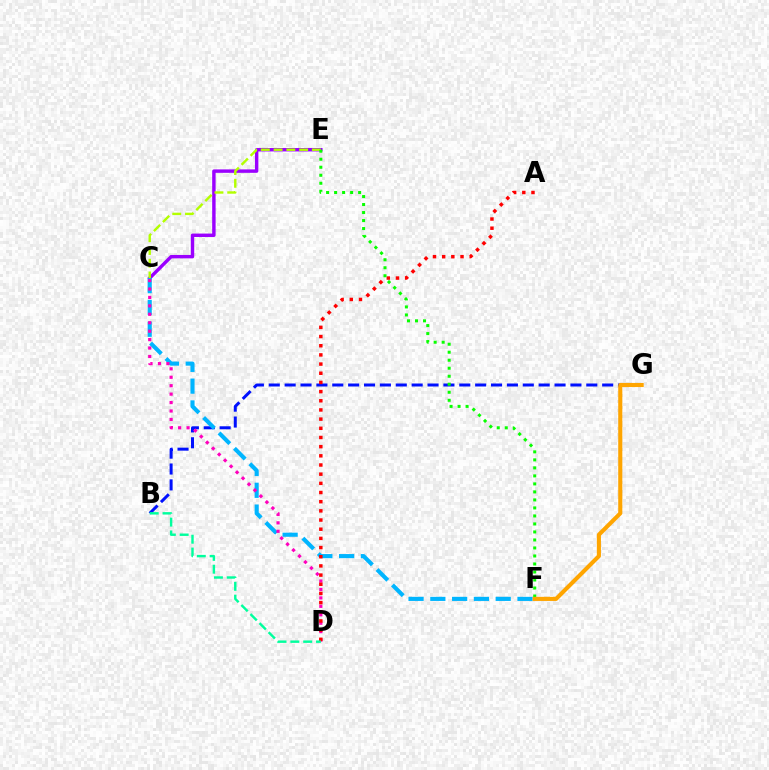{('C', 'E'): [{'color': '#9b00ff', 'line_style': 'solid', 'thickness': 2.46}, {'color': '#b3ff00', 'line_style': 'dashed', 'thickness': 1.73}], ('B', 'G'): [{'color': '#0010ff', 'line_style': 'dashed', 'thickness': 2.16}], ('C', 'F'): [{'color': '#00b5ff', 'line_style': 'dashed', 'thickness': 2.96}], ('C', 'D'): [{'color': '#ff00bd', 'line_style': 'dotted', 'thickness': 2.29}], ('A', 'D'): [{'color': '#ff0000', 'line_style': 'dotted', 'thickness': 2.49}], ('E', 'F'): [{'color': '#08ff00', 'line_style': 'dotted', 'thickness': 2.18}], ('B', 'D'): [{'color': '#00ff9d', 'line_style': 'dashed', 'thickness': 1.74}], ('F', 'G'): [{'color': '#ffa500', 'line_style': 'solid', 'thickness': 2.96}]}